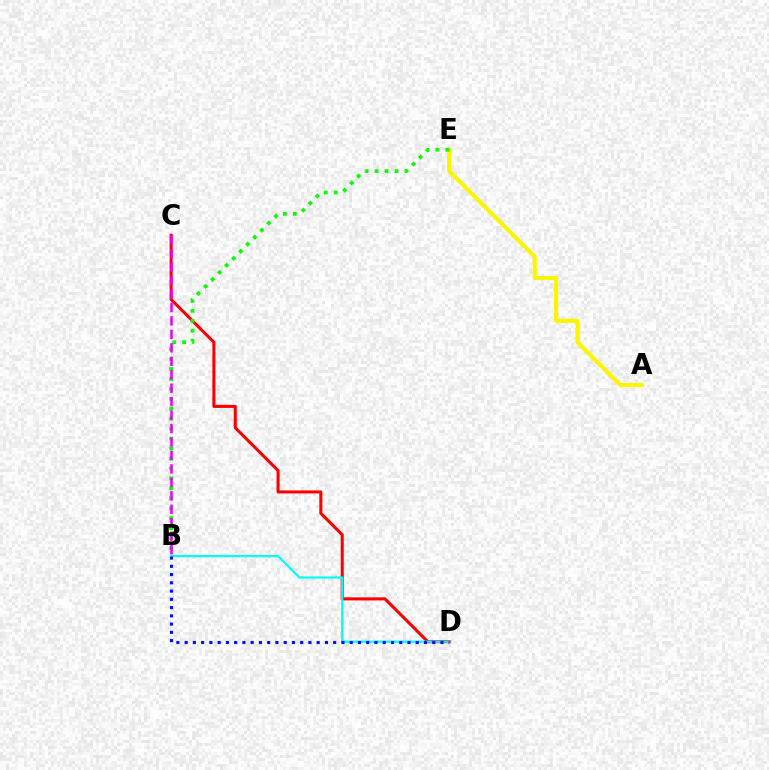{('C', 'D'): [{'color': '#ff0000', 'line_style': 'solid', 'thickness': 2.2}], ('B', 'D'): [{'color': '#00fff6', 'line_style': 'solid', 'thickness': 1.59}, {'color': '#0010ff', 'line_style': 'dotted', 'thickness': 2.24}], ('A', 'E'): [{'color': '#fcf500', 'line_style': 'solid', 'thickness': 2.95}], ('B', 'E'): [{'color': '#08ff00', 'line_style': 'dotted', 'thickness': 2.7}], ('B', 'C'): [{'color': '#ee00ff', 'line_style': 'dashed', 'thickness': 1.83}]}